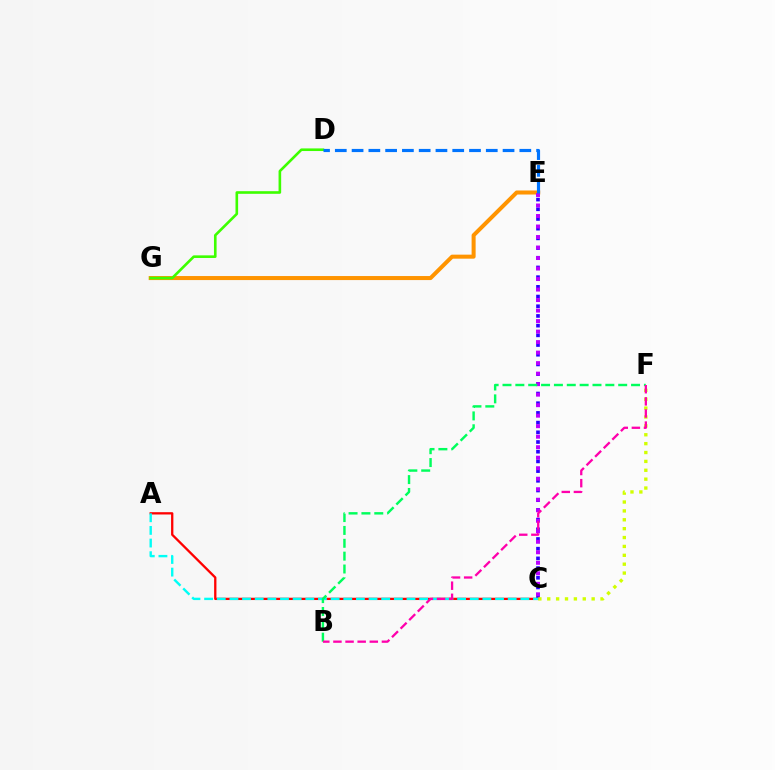{('C', 'E'): [{'color': '#2500ff', 'line_style': 'dotted', 'thickness': 2.63}, {'color': '#b900ff', 'line_style': 'dotted', 'thickness': 2.86}], ('A', 'C'): [{'color': '#ff0000', 'line_style': 'solid', 'thickness': 1.66}, {'color': '#00fff6', 'line_style': 'dashed', 'thickness': 1.72}], ('E', 'G'): [{'color': '#ff9400', 'line_style': 'solid', 'thickness': 2.9}], ('C', 'F'): [{'color': '#d1ff00', 'line_style': 'dotted', 'thickness': 2.41}], ('D', 'G'): [{'color': '#3dff00', 'line_style': 'solid', 'thickness': 1.89}], ('B', 'F'): [{'color': '#00ff5c', 'line_style': 'dashed', 'thickness': 1.75}, {'color': '#ff00ac', 'line_style': 'dashed', 'thickness': 1.65}], ('D', 'E'): [{'color': '#0074ff', 'line_style': 'dashed', 'thickness': 2.28}]}